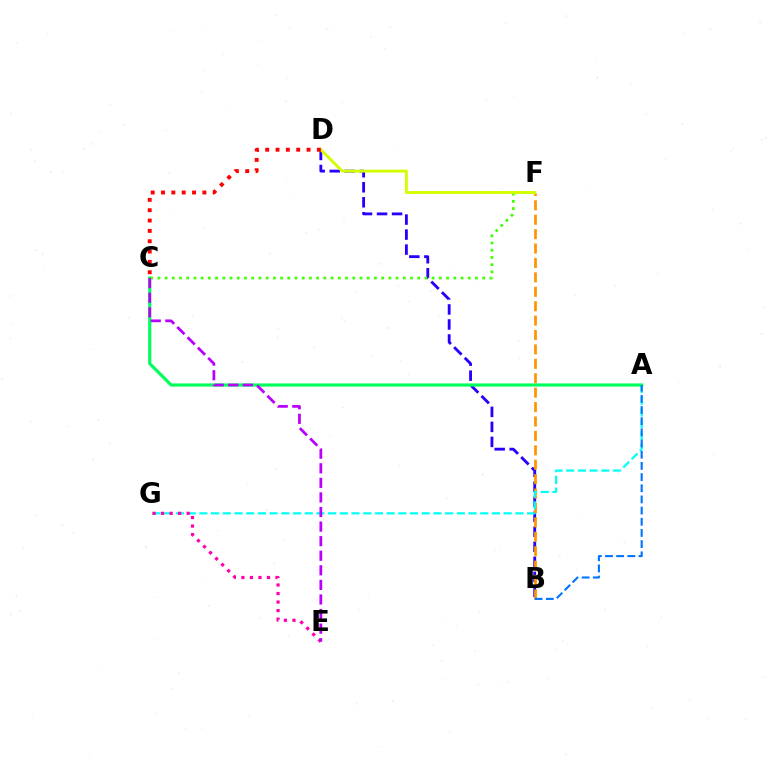{('B', 'D'): [{'color': '#2500ff', 'line_style': 'dashed', 'thickness': 2.04}], ('B', 'F'): [{'color': '#ff9400', 'line_style': 'dashed', 'thickness': 1.96}], ('A', 'G'): [{'color': '#00fff6', 'line_style': 'dashed', 'thickness': 1.59}], ('A', 'C'): [{'color': '#00ff5c', 'line_style': 'solid', 'thickness': 2.27}], ('C', 'F'): [{'color': '#3dff00', 'line_style': 'dotted', 'thickness': 1.96}], ('D', 'F'): [{'color': '#d1ff00', 'line_style': 'solid', 'thickness': 2.08}], ('C', 'D'): [{'color': '#ff0000', 'line_style': 'dotted', 'thickness': 2.81}], ('E', 'G'): [{'color': '#ff00ac', 'line_style': 'dotted', 'thickness': 2.32}], ('C', 'E'): [{'color': '#b900ff', 'line_style': 'dashed', 'thickness': 1.98}], ('A', 'B'): [{'color': '#0074ff', 'line_style': 'dashed', 'thickness': 1.52}]}